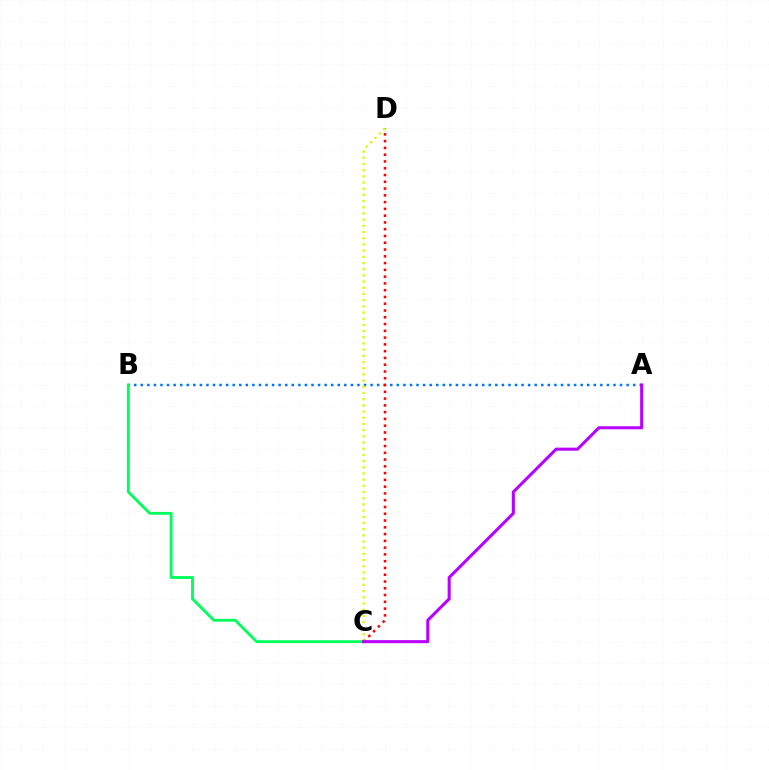{('A', 'B'): [{'color': '#0074ff', 'line_style': 'dotted', 'thickness': 1.78}], ('B', 'C'): [{'color': '#00ff5c', 'line_style': 'solid', 'thickness': 2.06}], ('C', 'D'): [{'color': '#ff0000', 'line_style': 'dotted', 'thickness': 1.84}, {'color': '#d1ff00', 'line_style': 'dotted', 'thickness': 1.68}], ('A', 'C'): [{'color': '#b900ff', 'line_style': 'solid', 'thickness': 2.19}]}